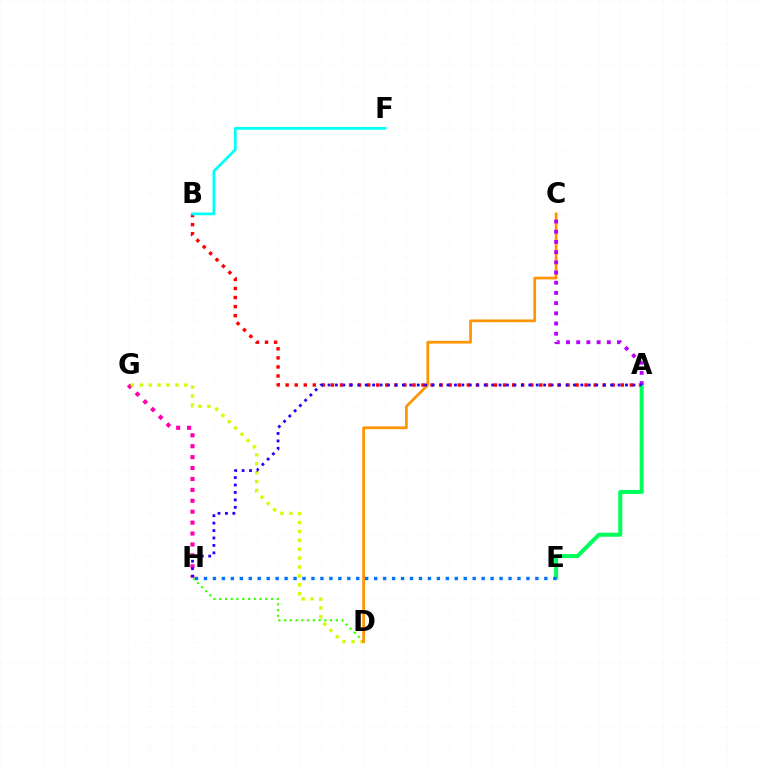{('A', 'B'): [{'color': '#ff0000', 'line_style': 'dotted', 'thickness': 2.46}], ('G', 'H'): [{'color': '#ff00ac', 'line_style': 'dotted', 'thickness': 2.97}], ('D', 'G'): [{'color': '#d1ff00', 'line_style': 'dotted', 'thickness': 2.42}], ('D', 'H'): [{'color': '#3dff00', 'line_style': 'dotted', 'thickness': 1.56}], ('A', 'E'): [{'color': '#00ff5c', 'line_style': 'solid', 'thickness': 2.89}], ('C', 'D'): [{'color': '#ff9400', 'line_style': 'solid', 'thickness': 1.96}], ('A', 'C'): [{'color': '#b900ff', 'line_style': 'dotted', 'thickness': 2.77}], ('A', 'H'): [{'color': '#2500ff', 'line_style': 'dotted', 'thickness': 2.02}], ('E', 'H'): [{'color': '#0074ff', 'line_style': 'dotted', 'thickness': 2.43}], ('B', 'F'): [{'color': '#00fff6', 'line_style': 'solid', 'thickness': 1.99}]}